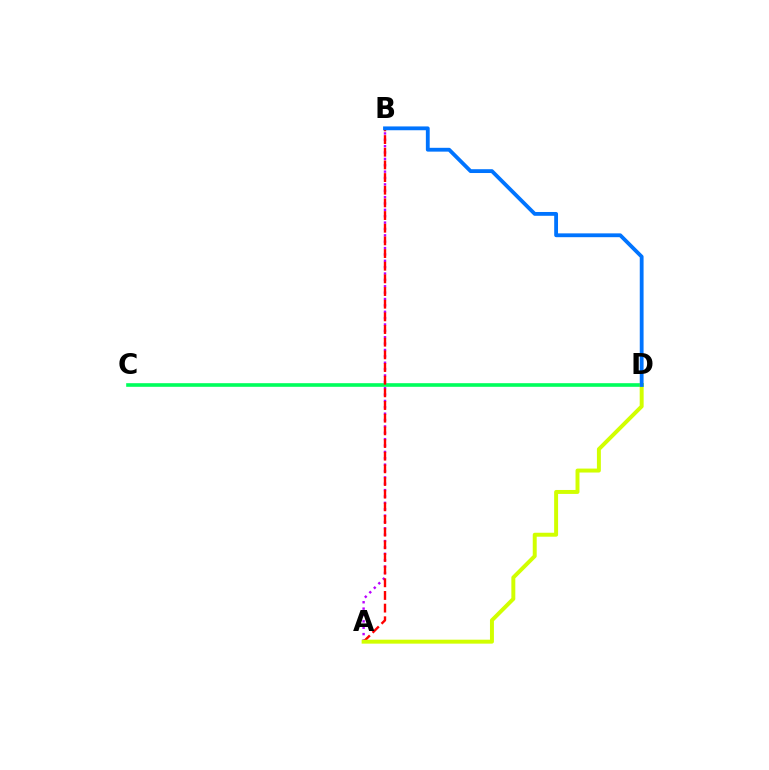{('A', 'B'): [{'color': '#b900ff', 'line_style': 'dotted', 'thickness': 1.73}, {'color': '#ff0000', 'line_style': 'dashed', 'thickness': 1.72}], ('C', 'D'): [{'color': '#00ff5c', 'line_style': 'solid', 'thickness': 2.61}], ('A', 'D'): [{'color': '#d1ff00', 'line_style': 'solid', 'thickness': 2.85}], ('B', 'D'): [{'color': '#0074ff', 'line_style': 'solid', 'thickness': 2.75}]}